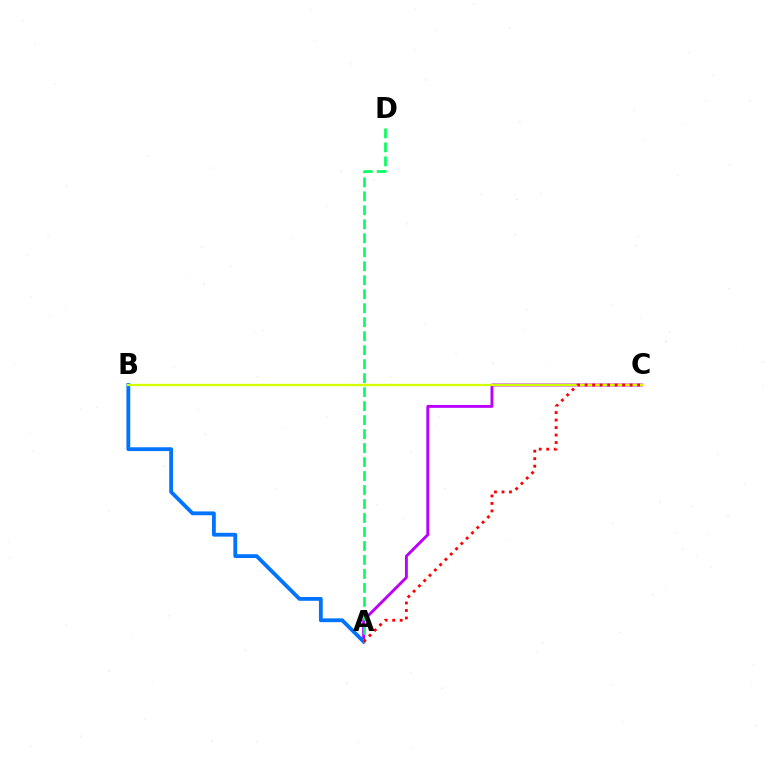{('A', 'C'): [{'color': '#b900ff', 'line_style': 'solid', 'thickness': 2.07}, {'color': '#ff0000', 'line_style': 'dotted', 'thickness': 2.04}], ('A', 'B'): [{'color': '#0074ff', 'line_style': 'solid', 'thickness': 2.74}], ('B', 'C'): [{'color': '#d1ff00', 'line_style': 'solid', 'thickness': 1.67}], ('A', 'D'): [{'color': '#00ff5c', 'line_style': 'dashed', 'thickness': 1.9}]}